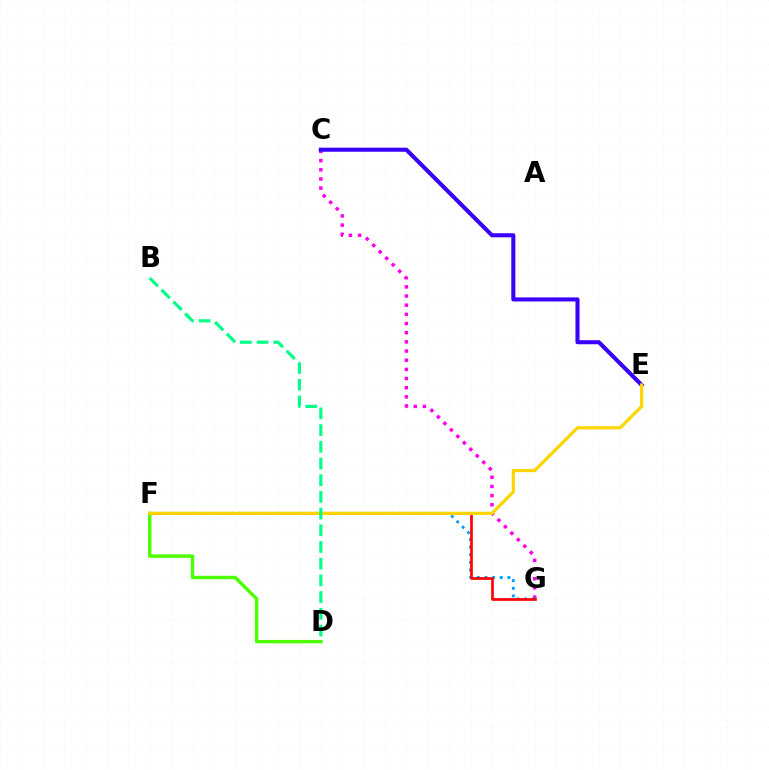{('C', 'G'): [{'color': '#ff00ed', 'line_style': 'dotted', 'thickness': 2.49}], ('C', 'E'): [{'color': '#3700ff', 'line_style': 'solid', 'thickness': 2.93}], ('F', 'G'): [{'color': '#009eff', 'line_style': 'dotted', 'thickness': 2.07}, {'color': '#ff0000', 'line_style': 'solid', 'thickness': 1.92}], ('D', 'F'): [{'color': '#4fff00', 'line_style': 'solid', 'thickness': 2.48}], ('E', 'F'): [{'color': '#ffd500', 'line_style': 'solid', 'thickness': 2.31}], ('B', 'D'): [{'color': '#00ff86', 'line_style': 'dashed', 'thickness': 2.27}]}